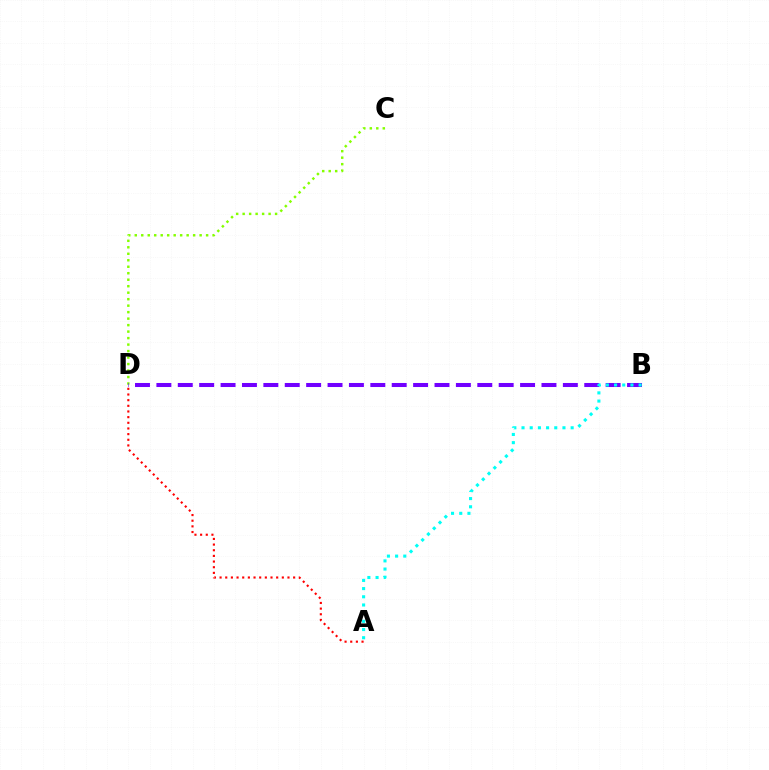{('C', 'D'): [{'color': '#84ff00', 'line_style': 'dotted', 'thickness': 1.76}], ('B', 'D'): [{'color': '#7200ff', 'line_style': 'dashed', 'thickness': 2.91}], ('A', 'D'): [{'color': '#ff0000', 'line_style': 'dotted', 'thickness': 1.54}], ('A', 'B'): [{'color': '#00fff6', 'line_style': 'dotted', 'thickness': 2.22}]}